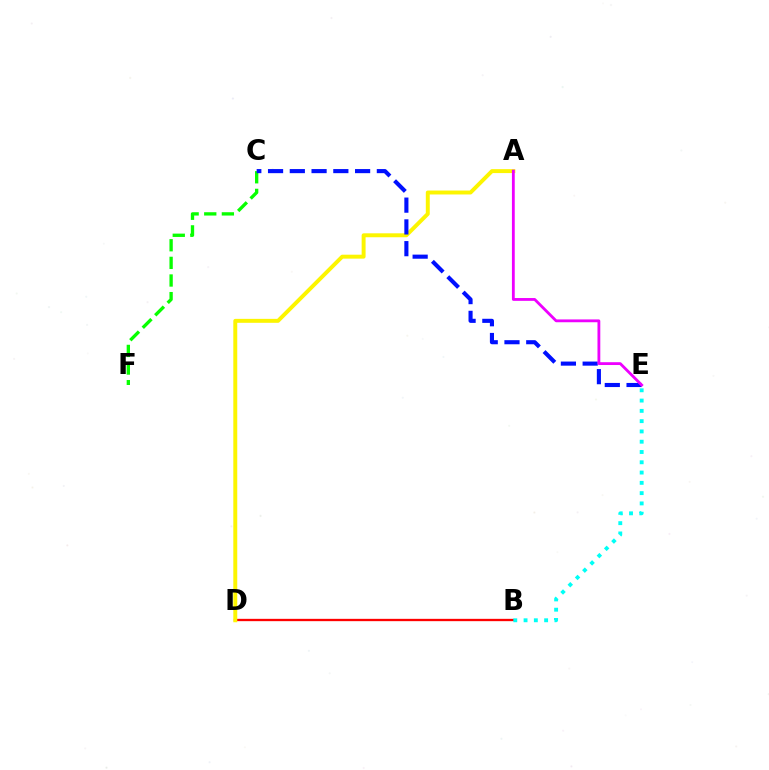{('B', 'D'): [{'color': '#ff0000', 'line_style': 'solid', 'thickness': 1.67}], ('C', 'F'): [{'color': '#08ff00', 'line_style': 'dashed', 'thickness': 2.39}], ('A', 'D'): [{'color': '#fcf500', 'line_style': 'solid', 'thickness': 2.84}], ('B', 'E'): [{'color': '#00fff6', 'line_style': 'dotted', 'thickness': 2.79}], ('C', 'E'): [{'color': '#0010ff', 'line_style': 'dashed', 'thickness': 2.96}], ('A', 'E'): [{'color': '#ee00ff', 'line_style': 'solid', 'thickness': 2.03}]}